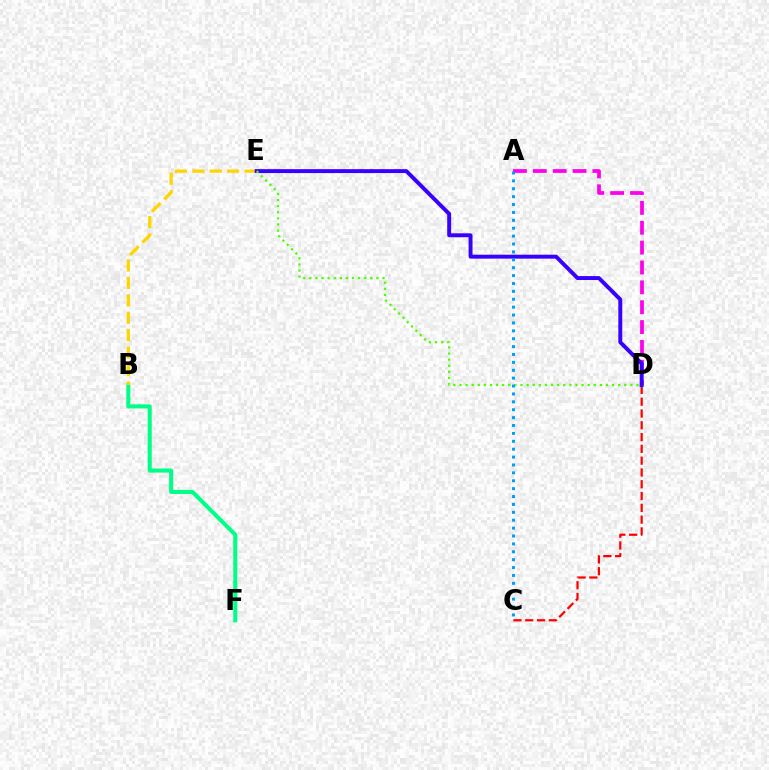{('C', 'D'): [{'color': '#ff0000', 'line_style': 'dashed', 'thickness': 1.6}], ('A', 'D'): [{'color': '#ff00ed', 'line_style': 'dashed', 'thickness': 2.7}], ('B', 'F'): [{'color': '#00ff86', 'line_style': 'solid', 'thickness': 2.92}], ('B', 'E'): [{'color': '#ffd500', 'line_style': 'dashed', 'thickness': 2.37}], ('D', 'E'): [{'color': '#3700ff', 'line_style': 'solid', 'thickness': 2.83}, {'color': '#4fff00', 'line_style': 'dotted', 'thickness': 1.66}], ('A', 'C'): [{'color': '#009eff', 'line_style': 'dotted', 'thickness': 2.14}]}